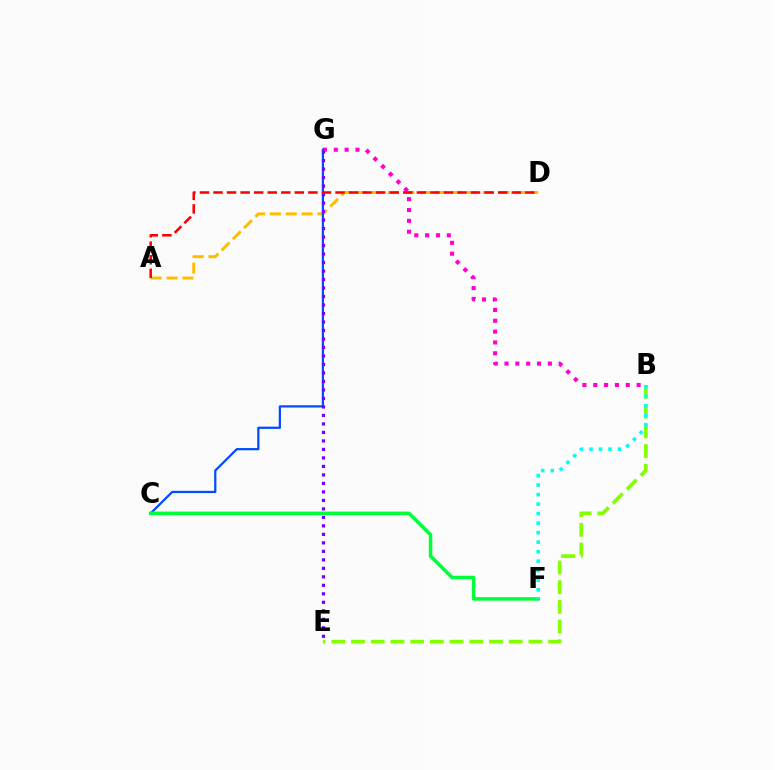{('B', 'E'): [{'color': '#84ff00', 'line_style': 'dashed', 'thickness': 2.68}], ('A', 'D'): [{'color': '#ffbd00', 'line_style': 'dashed', 'thickness': 2.15}, {'color': '#ff0000', 'line_style': 'dashed', 'thickness': 1.84}], ('B', 'G'): [{'color': '#ff00cf', 'line_style': 'dotted', 'thickness': 2.95}], ('C', 'G'): [{'color': '#004bff', 'line_style': 'solid', 'thickness': 1.6}], ('C', 'F'): [{'color': '#00ff39', 'line_style': 'solid', 'thickness': 2.53}], ('E', 'G'): [{'color': '#7200ff', 'line_style': 'dotted', 'thickness': 2.31}], ('B', 'F'): [{'color': '#00fff6', 'line_style': 'dotted', 'thickness': 2.59}]}